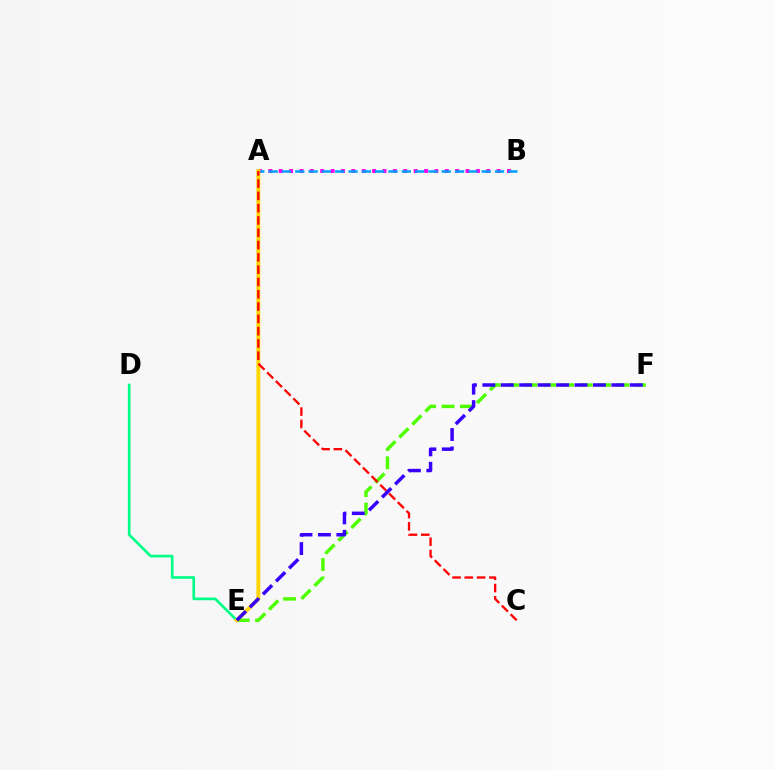{('A', 'B'): [{'color': '#ff00ed', 'line_style': 'dotted', 'thickness': 2.82}, {'color': '#009eff', 'line_style': 'dashed', 'thickness': 1.81}], ('D', 'E'): [{'color': '#00ff86', 'line_style': 'solid', 'thickness': 1.9}], ('E', 'F'): [{'color': '#4fff00', 'line_style': 'dashed', 'thickness': 2.5}, {'color': '#3700ff', 'line_style': 'dashed', 'thickness': 2.5}], ('A', 'E'): [{'color': '#ffd500', 'line_style': 'solid', 'thickness': 2.79}], ('A', 'C'): [{'color': '#ff0000', 'line_style': 'dashed', 'thickness': 1.67}]}